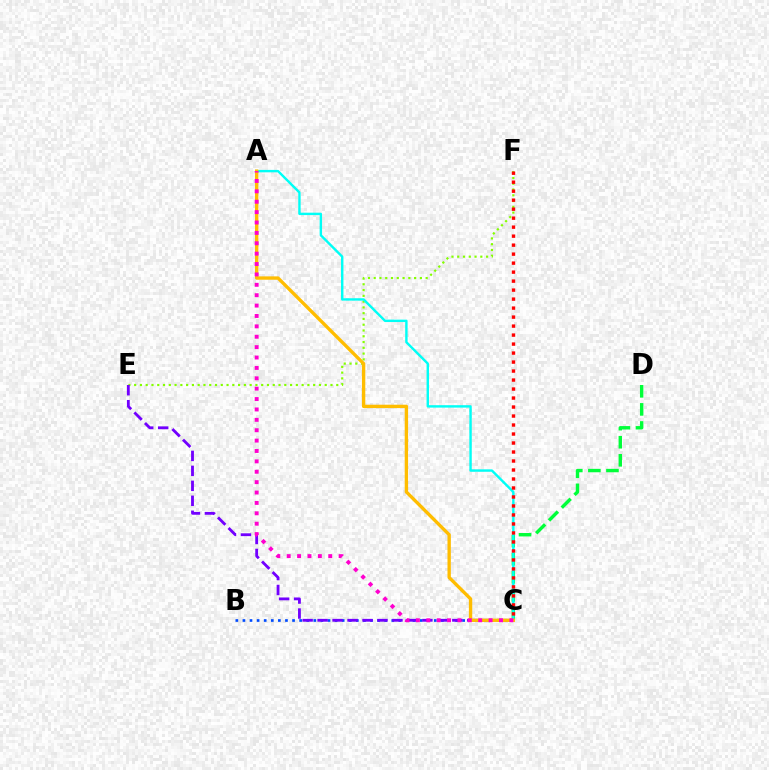{('B', 'C'): [{'color': '#004bff', 'line_style': 'dotted', 'thickness': 1.93}], ('E', 'F'): [{'color': '#84ff00', 'line_style': 'dotted', 'thickness': 1.57}], ('C', 'D'): [{'color': '#00ff39', 'line_style': 'dashed', 'thickness': 2.46}], ('C', 'E'): [{'color': '#7200ff', 'line_style': 'dashed', 'thickness': 2.03}], ('A', 'C'): [{'color': '#00fff6', 'line_style': 'solid', 'thickness': 1.73}, {'color': '#ffbd00', 'line_style': 'solid', 'thickness': 2.42}, {'color': '#ff00cf', 'line_style': 'dotted', 'thickness': 2.82}], ('C', 'F'): [{'color': '#ff0000', 'line_style': 'dotted', 'thickness': 2.44}]}